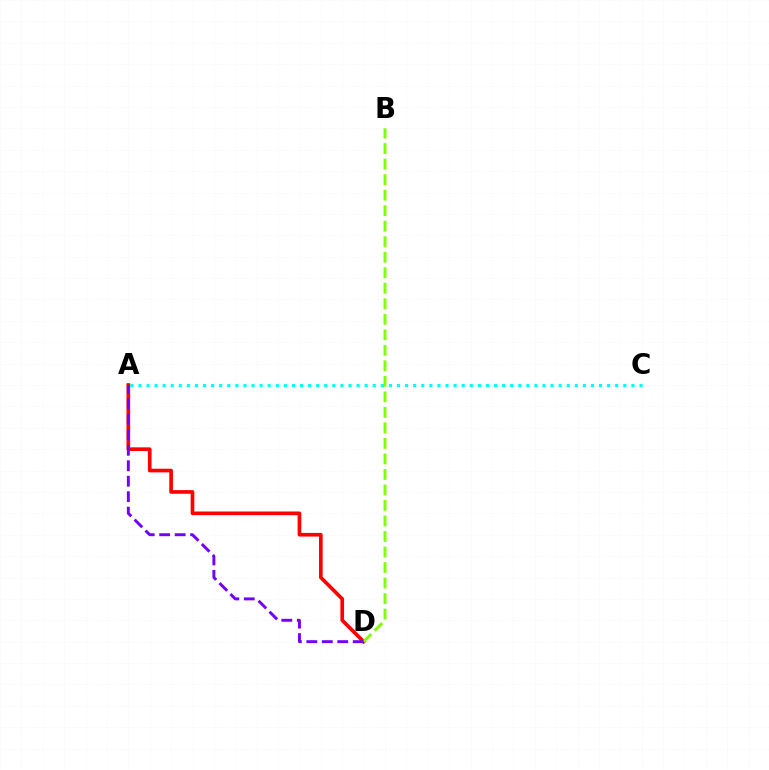{('A', 'D'): [{'color': '#ff0000', 'line_style': 'solid', 'thickness': 2.63}, {'color': '#7200ff', 'line_style': 'dashed', 'thickness': 2.1}], ('B', 'D'): [{'color': '#84ff00', 'line_style': 'dashed', 'thickness': 2.11}], ('A', 'C'): [{'color': '#00fff6', 'line_style': 'dotted', 'thickness': 2.2}]}